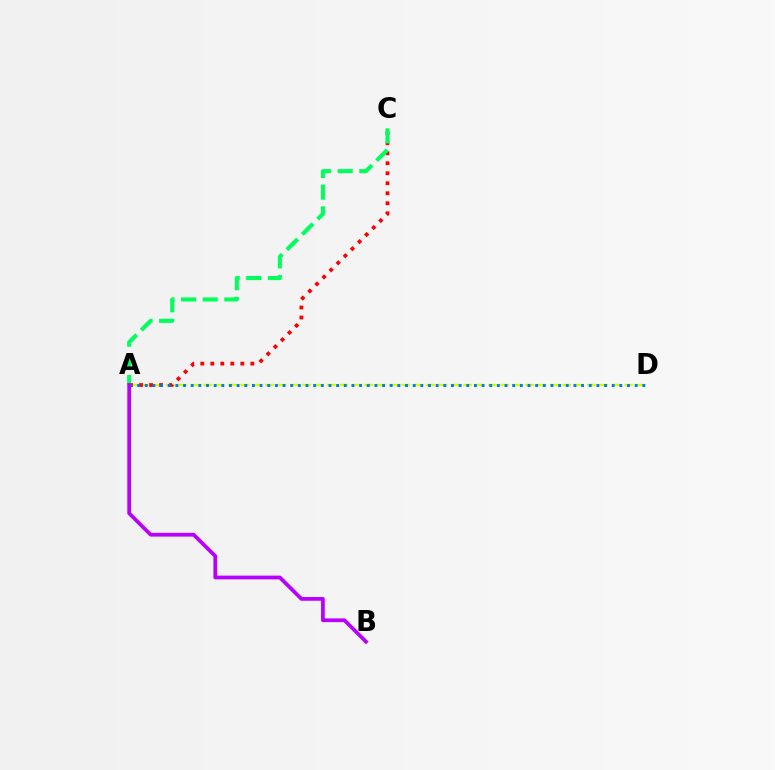{('A', 'D'): [{'color': '#d1ff00', 'line_style': 'dashed', 'thickness': 1.68}, {'color': '#0074ff', 'line_style': 'dotted', 'thickness': 2.08}], ('A', 'C'): [{'color': '#ff0000', 'line_style': 'dotted', 'thickness': 2.72}, {'color': '#00ff5c', 'line_style': 'dashed', 'thickness': 2.94}], ('A', 'B'): [{'color': '#b900ff', 'line_style': 'solid', 'thickness': 2.7}]}